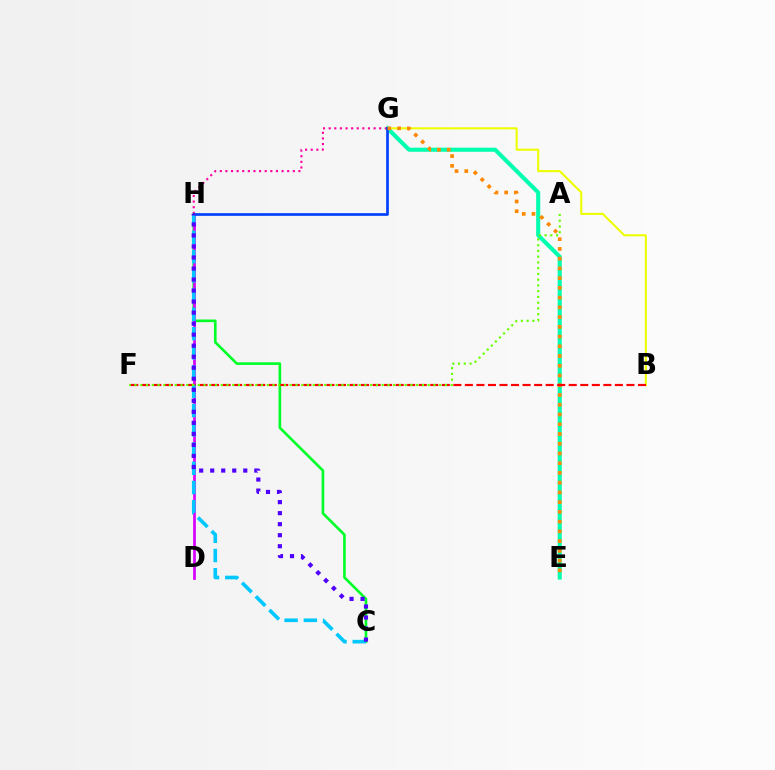{('B', 'G'): [{'color': '#eeff00', 'line_style': 'solid', 'thickness': 1.5}], ('E', 'G'): [{'color': '#00ffaf', 'line_style': 'solid', 'thickness': 2.95}, {'color': '#ff8800', 'line_style': 'dotted', 'thickness': 2.65}], ('C', 'H'): [{'color': '#00ff27', 'line_style': 'solid', 'thickness': 1.9}, {'color': '#00c7ff', 'line_style': 'dashed', 'thickness': 2.61}, {'color': '#4f00ff', 'line_style': 'dotted', 'thickness': 3.0}], ('D', 'H'): [{'color': '#d600ff', 'line_style': 'solid', 'thickness': 1.95}], ('G', 'H'): [{'color': '#ff00a0', 'line_style': 'dotted', 'thickness': 1.53}, {'color': '#003fff', 'line_style': 'solid', 'thickness': 1.93}], ('B', 'F'): [{'color': '#ff0000', 'line_style': 'dashed', 'thickness': 1.57}], ('A', 'F'): [{'color': '#66ff00', 'line_style': 'dotted', 'thickness': 1.56}]}